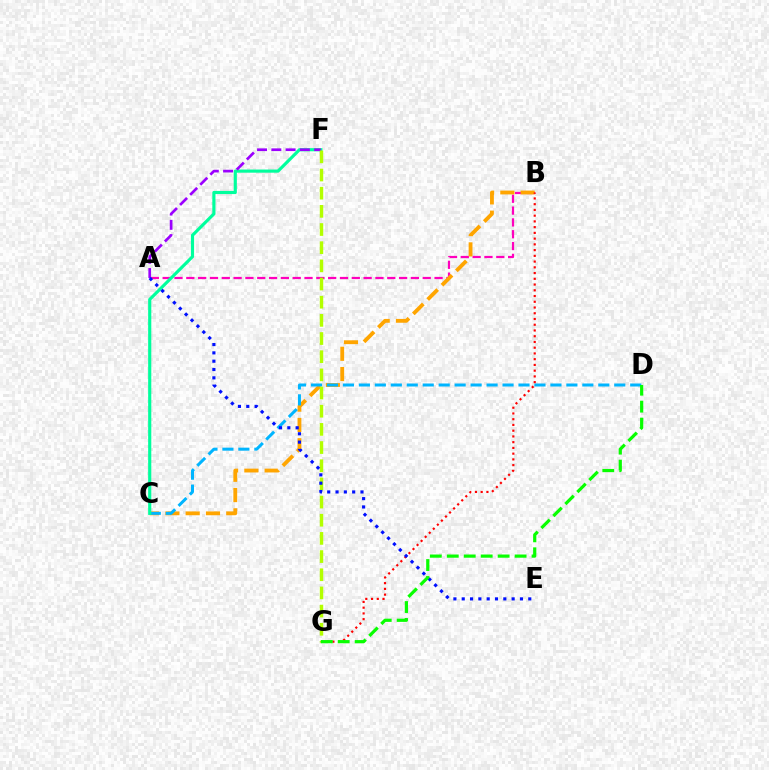{('A', 'B'): [{'color': '#ff00bd', 'line_style': 'dashed', 'thickness': 1.61}], ('B', 'C'): [{'color': '#ffa500', 'line_style': 'dashed', 'thickness': 2.76}], ('C', 'D'): [{'color': '#00b5ff', 'line_style': 'dashed', 'thickness': 2.17}], ('C', 'F'): [{'color': '#00ff9d', 'line_style': 'solid', 'thickness': 2.26}], ('A', 'F'): [{'color': '#9b00ff', 'line_style': 'dashed', 'thickness': 1.94}], ('B', 'G'): [{'color': '#ff0000', 'line_style': 'dotted', 'thickness': 1.56}], ('F', 'G'): [{'color': '#b3ff00', 'line_style': 'dashed', 'thickness': 2.47}], ('A', 'E'): [{'color': '#0010ff', 'line_style': 'dotted', 'thickness': 2.26}], ('D', 'G'): [{'color': '#08ff00', 'line_style': 'dashed', 'thickness': 2.3}]}